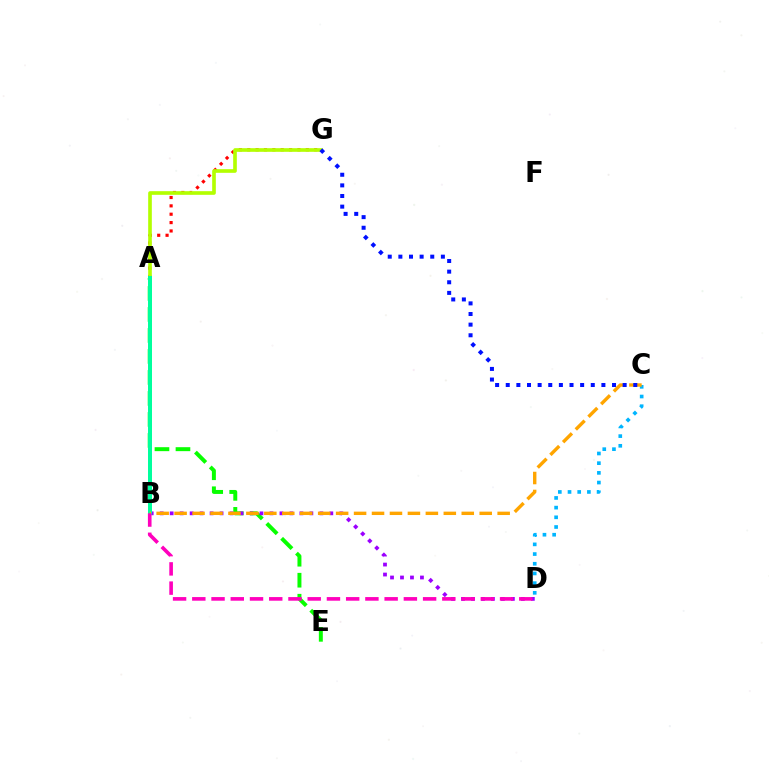{('A', 'G'): [{'color': '#ff0000', 'line_style': 'dotted', 'thickness': 2.27}, {'color': '#b3ff00', 'line_style': 'solid', 'thickness': 2.63}], ('A', 'E'): [{'color': '#08ff00', 'line_style': 'dashed', 'thickness': 2.85}], ('B', 'D'): [{'color': '#9b00ff', 'line_style': 'dotted', 'thickness': 2.71}, {'color': '#ff00bd', 'line_style': 'dashed', 'thickness': 2.61}], ('A', 'B'): [{'color': '#00ff9d', 'line_style': 'solid', 'thickness': 2.87}], ('C', 'D'): [{'color': '#00b5ff', 'line_style': 'dotted', 'thickness': 2.63}], ('B', 'C'): [{'color': '#ffa500', 'line_style': 'dashed', 'thickness': 2.44}], ('C', 'G'): [{'color': '#0010ff', 'line_style': 'dotted', 'thickness': 2.89}]}